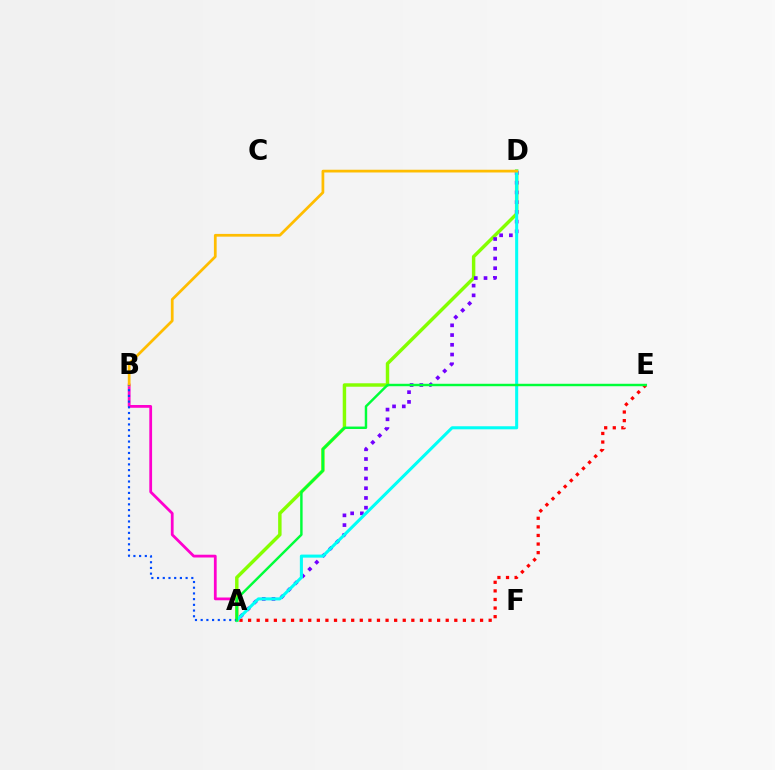{('A', 'E'): [{'color': '#ff0000', 'line_style': 'dotted', 'thickness': 2.33}, {'color': '#00ff39', 'line_style': 'solid', 'thickness': 1.76}], ('A', 'B'): [{'color': '#ff00cf', 'line_style': 'solid', 'thickness': 2.0}, {'color': '#004bff', 'line_style': 'dotted', 'thickness': 1.55}], ('A', 'D'): [{'color': '#84ff00', 'line_style': 'solid', 'thickness': 2.48}, {'color': '#7200ff', 'line_style': 'dotted', 'thickness': 2.64}, {'color': '#00fff6', 'line_style': 'solid', 'thickness': 2.2}], ('B', 'D'): [{'color': '#ffbd00', 'line_style': 'solid', 'thickness': 1.97}]}